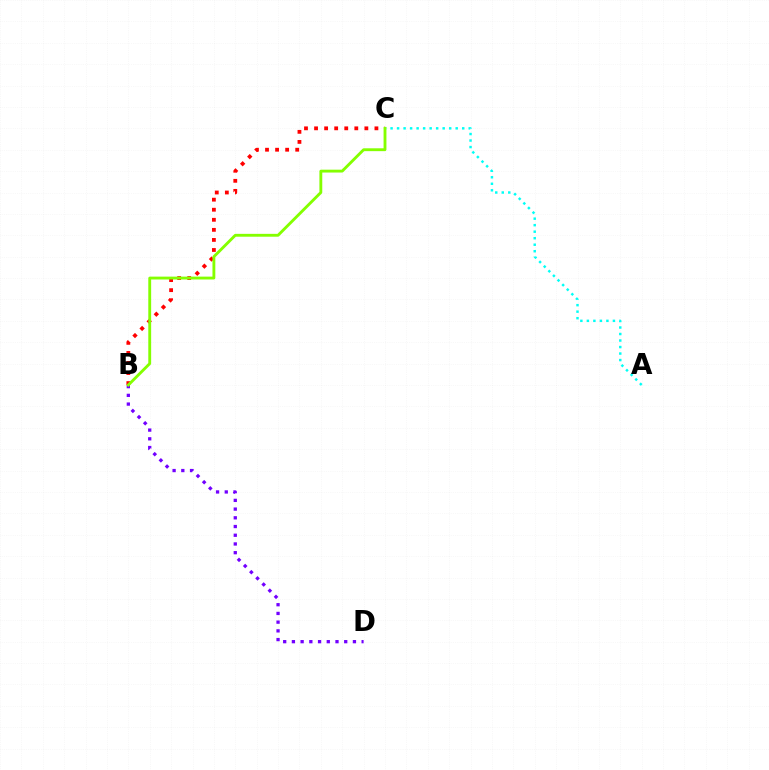{('B', 'C'): [{'color': '#ff0000', 'line_style': 'dotted', 'thickness': 2.73}, {'color': '#84ff00', 'line_style': 'solid', 'thickness': 2.06}], ('A', 'C'): [{'color': '#00fff6', 'line_style': 'dotted', 'thickness': 1.77}], ('B', 'D'): [{'color': '#7200ff', 'line_style': 'dotted', 'thickness': 2.37}]}